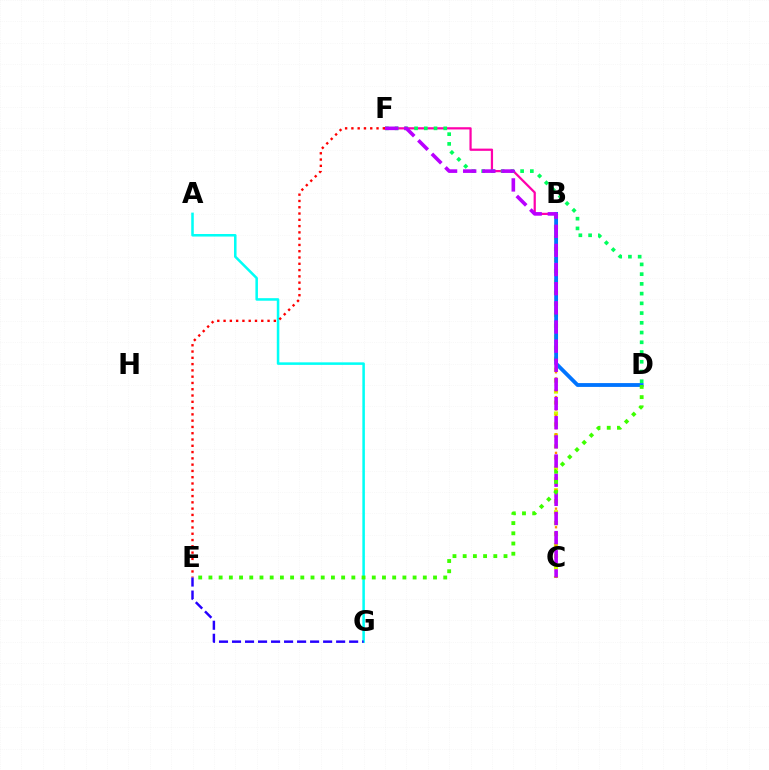{('B', 'F'): [{'color': '#ff00ac', 'line_style': 'solid', 'thickness': 1.61}], ('B', 'C'): [{'color': '#d1ff00', 'line_style': 'dotted', 'thickness': 2.98}, {'color': '#ff9400', 'line_style': 'dotted', 'thickness': 1.68}], ('A', 'G'): [{'color': '#00fff6', 'line_style': 'solid', 'thickness': 1.83}], ('E', 'F'): [{'color': '#ff0000', 'line_style': 'dotted', 'thickness': 1.71}], ('D', 'F'): [{'color': '#00ff5c', 'line_style': 'dotted', 'thickness': 2.65}], ('B', 'D'): [{'color': '#0074ff', 'line_style': 'solid', 'thickness': 2.75}], ('C', 'F'): [{'color': '#b900ff', 'line_style': 'dashed', 'thickness': 2.6}], ('D', 'E'): [{'color': '#3dff00', 'line_style': 'dotted', 'thickness': 2.77}], ('E', 'G'): [{'color': '#2500ff', 'line_style': 'dashed', 'thickness': 1.77}]}